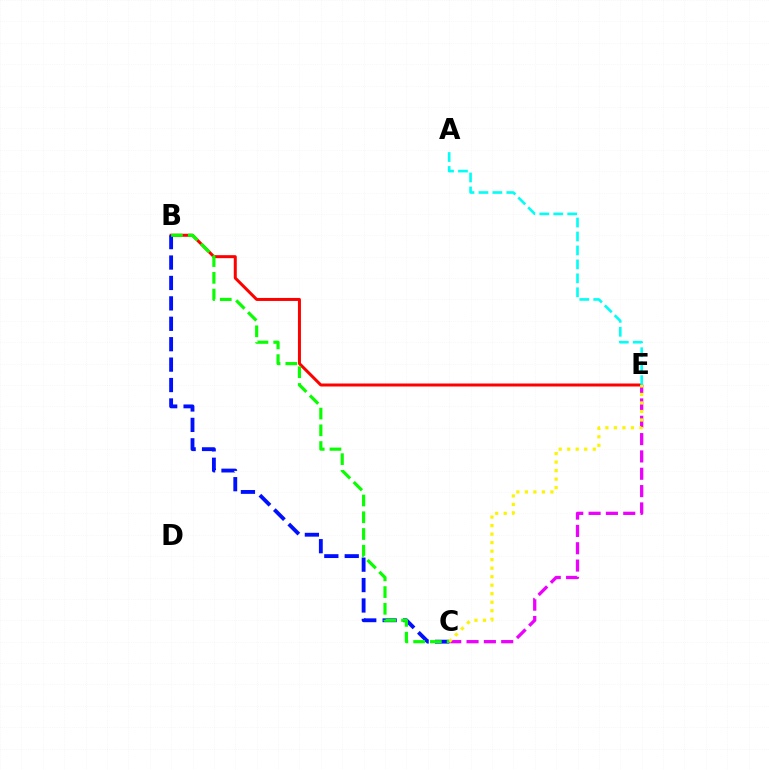{('C', 'E'): [{'color': '#ee00ff', 'line_style': 'dashed', 'thickness': 2.35}, {'color': '#fcf500', 'line_style': 'dotted', 'thickness': 2.31}], ('B', 'E'): [{'color': '#ff0000', 'line_style': 'solid', 'thickness': 2.16}], ('B', 'C'): [{'color': '#0010ff', 'line_style': 'dashed', 'thickness': 2.77}, {'color': '#08ff00', 'line_style': 'dashed', 'thickness': 2.27}], ('A', 'E'): [{'color': '#00fff6', 'line_style': 'dashed', 'thickness': 1.89}]}